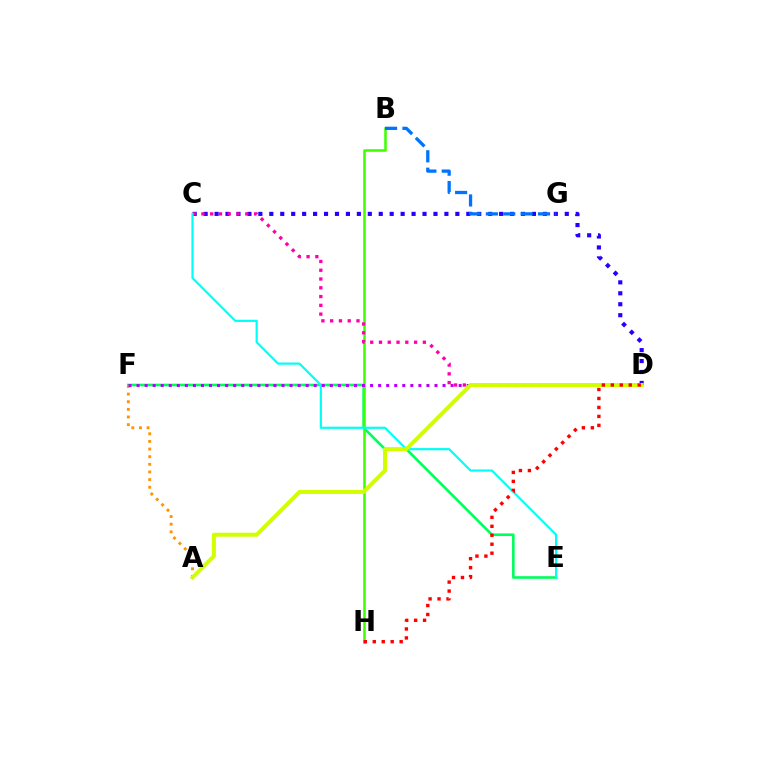{('E', 'F'): [{'color': '#00ff5c', 'line_style': 'solid', 'thickness': 1.88}], ('B', 'H'): [{'color': '#3dff00', 'line_style': 'solid', 'thickness': 1.83}], ('C', 'D'): [{'color': '#2500ff', 'line_style': 'dotted', 'thickness': 2.97}, {'color': '#ff00ac', 'line_style': 'dotted', 'thickness': 2.38}], ('A', 'F'): [{'color': '#ff9400', 'line_style': 'dotted', 'thickness': 2.07}], ('C', 'E'): [{'color': '#00fff6', 'line_style': 'solid', 'thickness': 1.57}], ('D', 'F'): [{'color': '#b900ff', 'line_style': 'dotted', 'thickness': 2.19}], ('A', 'D'): [{'color': '#d1ff00', 'line_style': 'solid', 'thickness': 2.87}], ('B', 'G'): [{'color': '#0074ff', 'line_style': 'dashed', 'thickness': 2.36}], ('D', 'H'): [{'color': '#ff0000', 'line_style': 'dotted', 'thickness': 2.44}]}